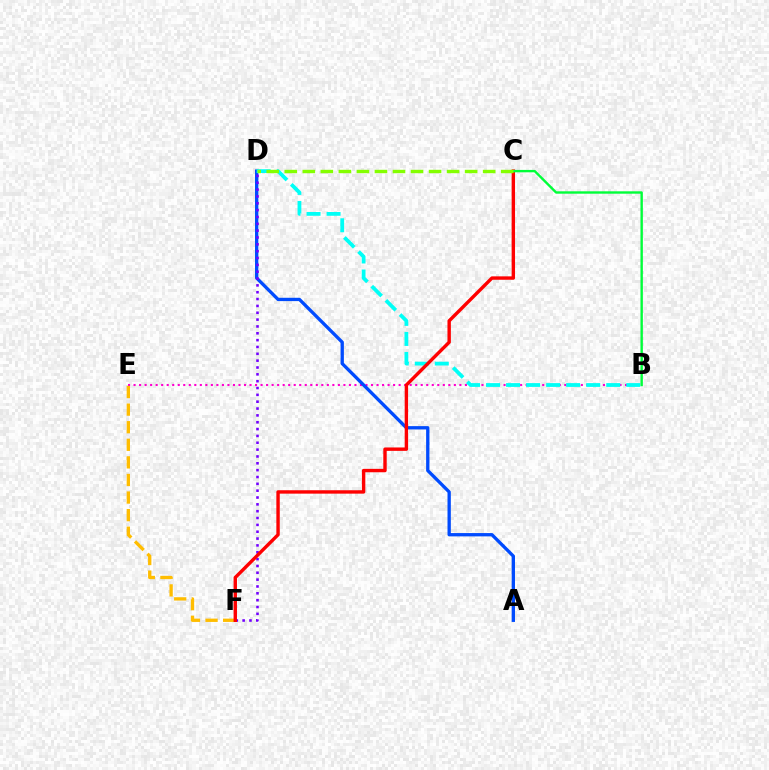{('B', 'E'): [{'color': '#ff00cf', 'line_style': 'dotted', 'thickness': 1.5}], ('A', 'D'): [{'color': '#004bff', 'line_style': 'solid', 'thickness': 2.39}], ('E', 'F'): [{'color': '#ffbd00', 'line_style': 'dashed', 'thickness': 2.39}], ('B', 'D'): [{'color': '#00fff6', 'line_style': 'dashed', 'thickness': 2.72}], ('D', 'F'): [{'color': '#7200ff', 'line_style': 'dotted', 'thickness': 1.86}], ('C', 'F'): [{'color': '#ff0000', 'line_style': 'solid', 'thickness': 2.45}], ('B', 'C'): [{'color': '#00ff39', 'line_style': 'solid', 'thickness': 1.72}], ('C', 'D'): [{'color': '#84ff00', 'line_style': 'dashed', 'thickness': 2.45}]}